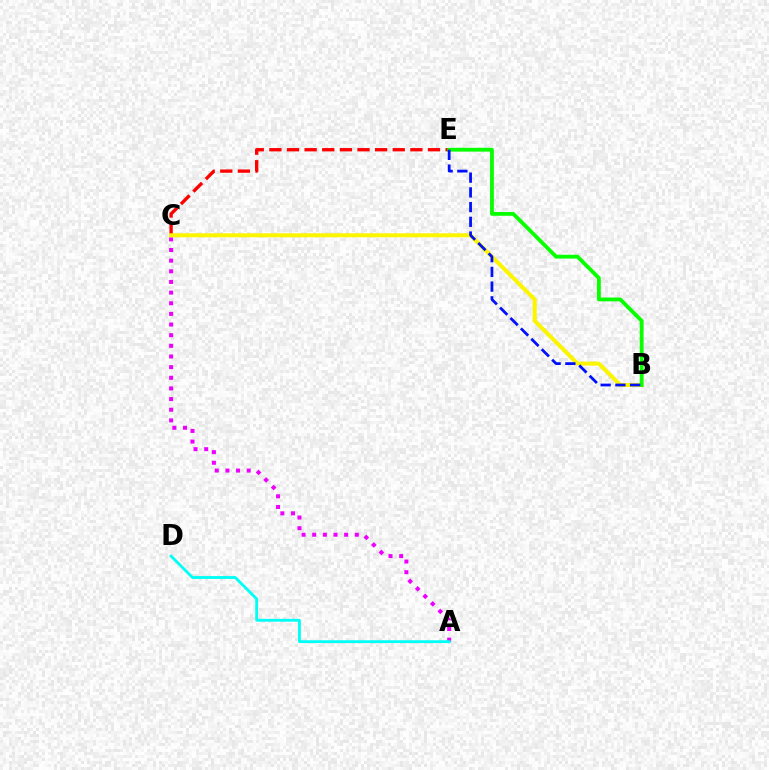{('A', 'C'): [{'color': '#ee00ff', 'line_style': 'dotted', 'thickness': 2.89}], ('C', 'E'): [{'color': '#ff0000', 'line_style': 'dashed', 'thickness': 2.39}], ('B', 'C'): [{'color': '#fcf500', 'line_style': 'solid', 'thickness': 2.89}], ('A', 'D'): [{'color': '#00fff6', 'line_style': 'solid', 'thickness': 2.04}], ('B', 'E'): [{'color': '#08ff00', 'line_style': 'solid', 'thickness': 2.74}, {'color': '#0010ff', 'line_style': 'dashed', 'thickness': 2.0}]}